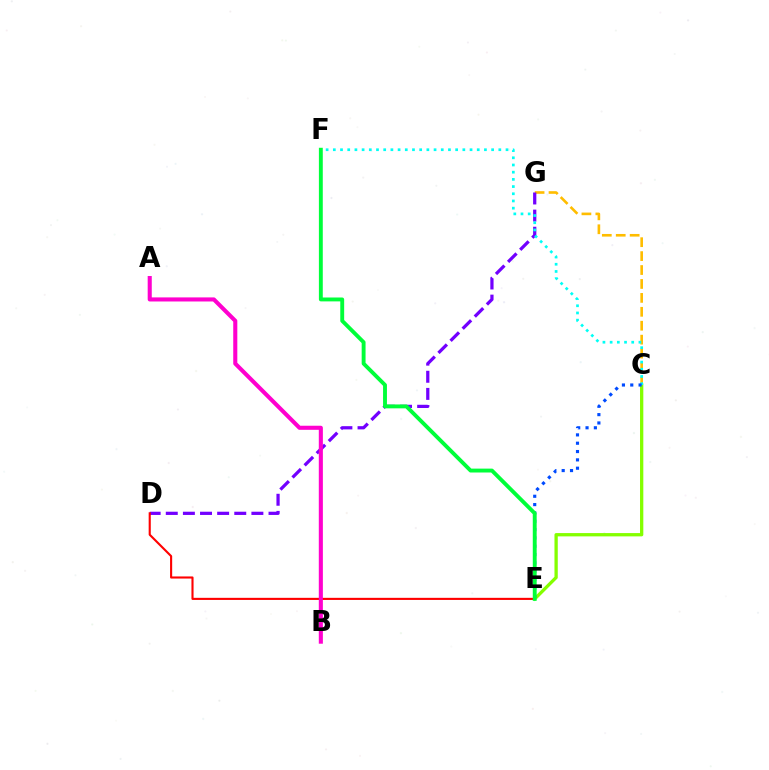{('C', 'G'): [{'color': '#ffbd00', 'line_style': 'dashed', 'thickness': 1.89}], ('D', 'G'): [{'color': '#7200ff', 'line_style': 'dashed', 'thickness': 2.33}], ('C', 'E'): [{'color': '#84ff00', 'line_style': 'solid', 'thickness': 2.37}, {'color': '#004bff', 'line_style': 'dotted', 'thickness': 2.26}], ('D', 'E'): [{'color': '#ff0000', 'line_style': 'solid', 'thickness': 1.52}], ('C', 'F'): [{'color': '#00fff6', 'line_style': 'dotted', 'thickness': 1.95}], ('A', 'B'): [{'color': '#ff00cf', 'line_style': 'solid', 'thickness': 2.94}], ('E', 'F'): [{'color': '#00ff39', 'line_style': 'solid', 'thickness': 2.8}]}